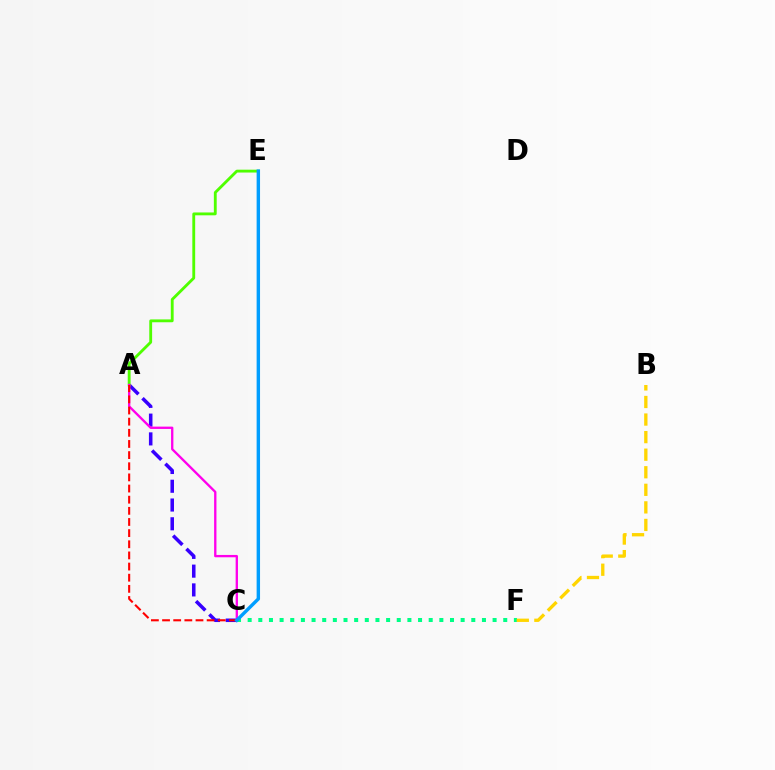{('A', 'C'): [{'color': '#3700ff', 'line_style': 'dashed', 'thickness': 2.55}, {'color': '#ff00ed', 'line_style': 'solid', 'thickness': 1.68}, {'color': '#ff0000', 'line_style': 'dashed', 'thickness': 1.51}], ('A', 'E'): [{'color': '#4fff00', 'line_style': 'solid', 'thickness': 2.05}], ('C', 'F'): [{'color': '#00ff86', 'line_style': 'dotted', 'thickness': 2.89}], ('B', 'F'): [{'color': '#ffd500', 'line_style': 'dashed', 'thickness': 2.39}], ('C', 'E'): [{'color': '#009eff', 'line_style': 'solid', 'thickness': 2.46}]}